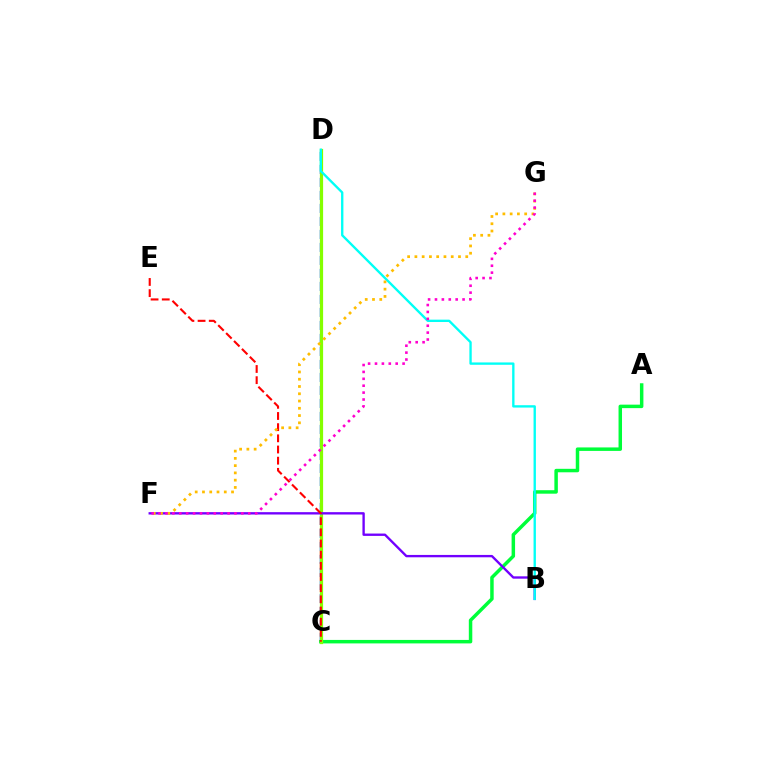{('C', 'D'): [{'color': '#004bff', 'line_style': 'dashed', 'thickness': 1.77}, {'color': '#84ff00', 'line_style': 'solid', 'thickness': 2.32}], ('A', 'C'): [{'color': '#00ff39', 'line_style': 'solid', 'thickness': 2.5}], ('B', 'F'): [{'color': '#7200ff', 'line_style': 'solid', 'thickness': 1.69}], ('B', 'D'): [{'color': '#00fff6', 'line_style': 'solid', 'thickness': 1.69}], ('C', 'E'): [{'color': '#ff0000', 'line_style': 'dashed', 'thickness': 1.52}], ('F', 'G'): [{'color': '#ffbd00', 'line_style': 'dotted', 'thickness': 1.97}, {'color': '#ff00cf', 'line_style': 'dotted', 'thickness': 1.87}]}